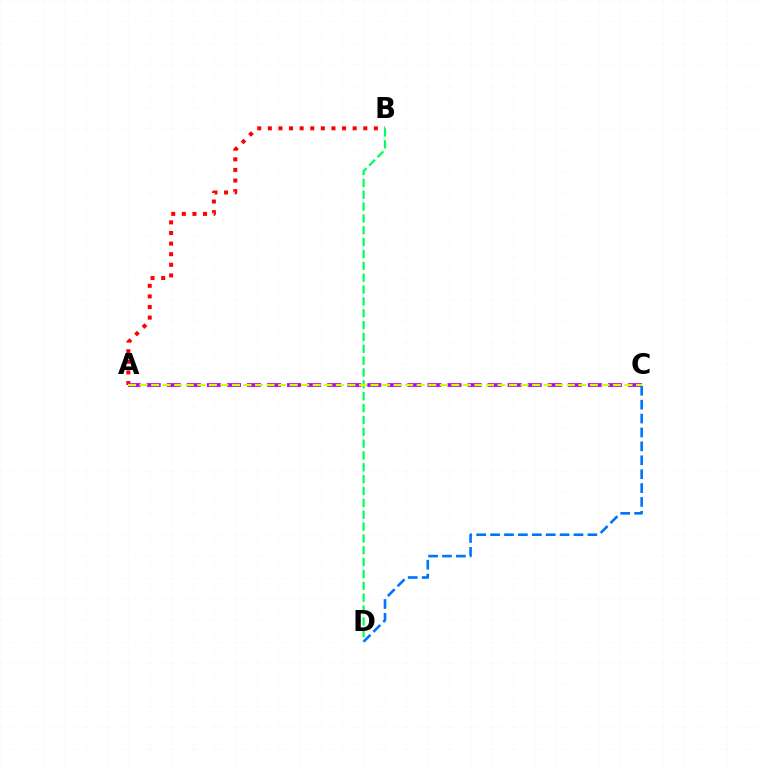{('A', 'B'): [{'color': '#ff0000', 'line_style': 'dotted', 'thickness': 2.88}], ('A', 'C'): [{'color': '#b900ff', 'line_style': 'dashed', 'thickness': 2.72}, {'color': '#d1ff00', 'line_style': 'dashed', 'thickness': 1.57}], ('B', 'D'): [{'color': '#00ff5c', 'line_style': 'dashed', 'thickness': 1.61}], ('C', 'D'): [{'color': '#0074ff', 'line_style': 'dashed', 'thickness': 1.89}]}